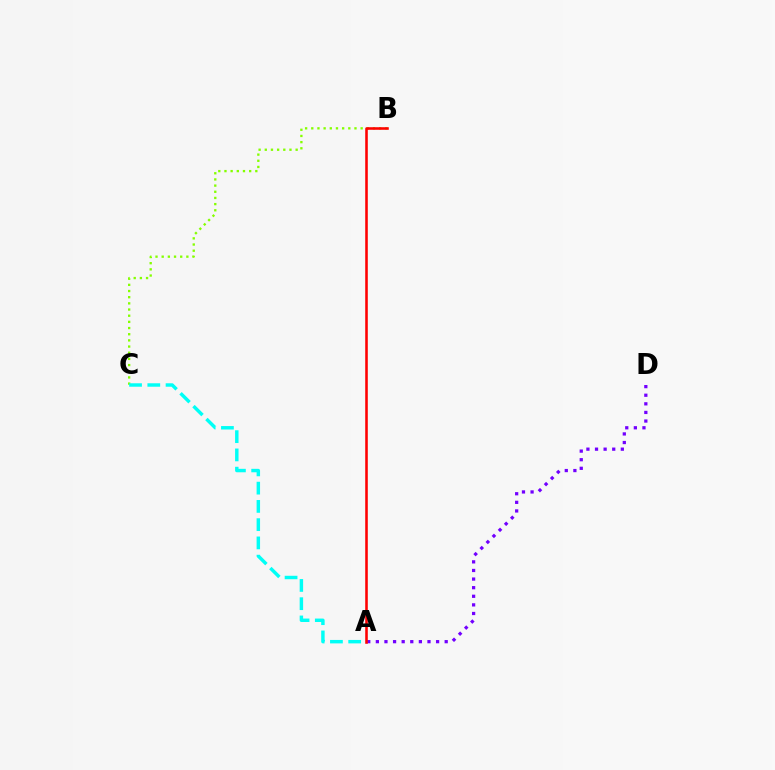{('B', 'C'): [{'color': '#84ff00', 'line_style': 'dotted', 'thickness': 1.68}], ('A', 'C'): [{'color': '#00fff6', 'line_style': 'dashed', 'thickness': 2.48}], ('A', 'D'): [{'color': '#7200ff', 'line_style': 'dotted', 'thickness': 2.34}], ('A', 'B'): [{'color': '#ff0000', 'line_style': 'solid', 'thickness': 1.85}]}